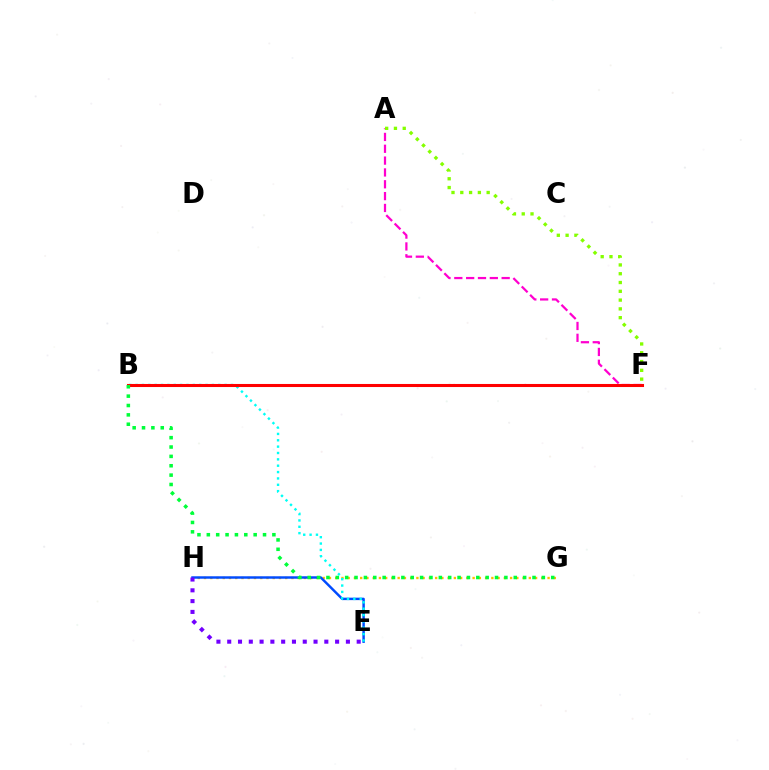{('G', 'H'): [{'color': '#ffbd00', 'line_style': 'dotted', 'thickness': 1.7}], ('A', 'F'): [{'color': '#ff00cf', 'line_style': 'dashed', 'thickness': 1.61}, {'color': '#84ff00', 'line_style': 'dotted', 'thickness': 2.39}], ('E', 'H'): [{'color': '#004bff', 'line_style': 'solid', 'thickness': 1.77}, {'color': '#7200ff', 'line_style': 'dotted', 'thickness': 2.93}], ('B', 'E'): [{'color': '#00fff6', 'line_style': 'dotted', 'thickness': 1.73}], ('B', 'F'): [{'color': '#ff0000', 'line_style': 'solid', 'thickness': 2.21}], ('B', 'G'): [{'color': '#00ff39', 'line_style': 'dotted', 'thickness': 2.54}]}